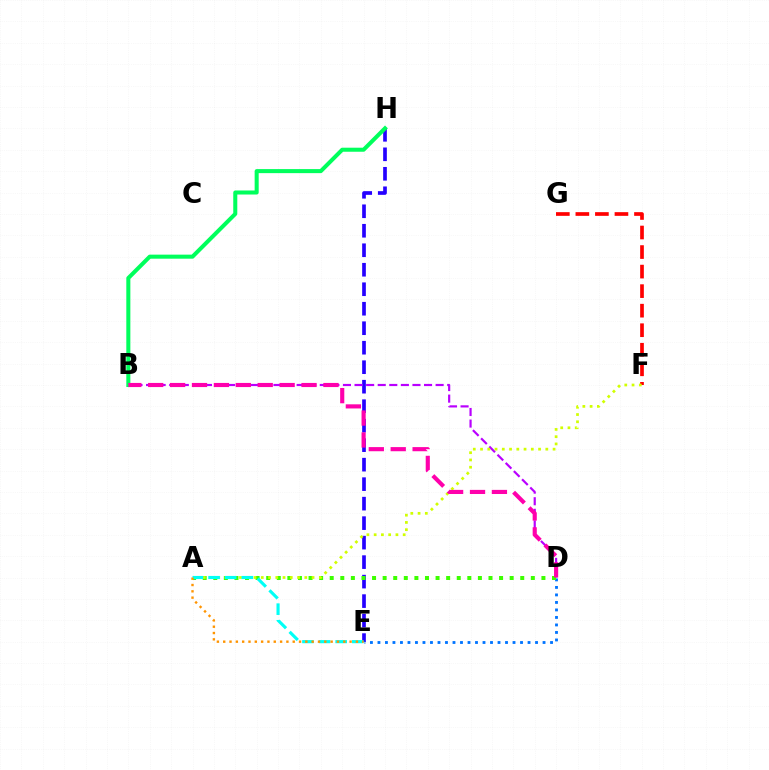{('E', 'H'): [{'color': '#2500ff', 'line_style': 'dashed', 'thickness': 2.65}], ('B', 'D'): [{'color': '#b900ff', 'line_style': 'dashed', 'thickness': 1.57}, {'color': '#ff00ac', 'line_style': 'dashed', 'thickness': 2.98}], ('B', 'H'): [{'color': '#00ff5c', 'line_style': 'solid', 'thickness': 2.91}], ('D', 'E'): [{'color': '#0074ff', 'line_style': 'dotted', 'thickness': 2.04}], ('F', 'G'): [{'color': '#ff0000', 'line_style': 'dashed', 'thickness': 2.65}], ('A', 'D'): [{'color': '#3dff00', 'line_style': 'dotted', 'thickness': 2.88}], ('A', 'F'): [{'color': '#d1ff00', 'line_style': 'dotted', 'thickness': 1.97}], ('A', 'E'): [{'color': '#00fff6', 'line_style': 'dashed', 'thickness': 2.26}, {'color': '#ff9400', 'line_style': 'dotted', 'thickness': 1.72}]}